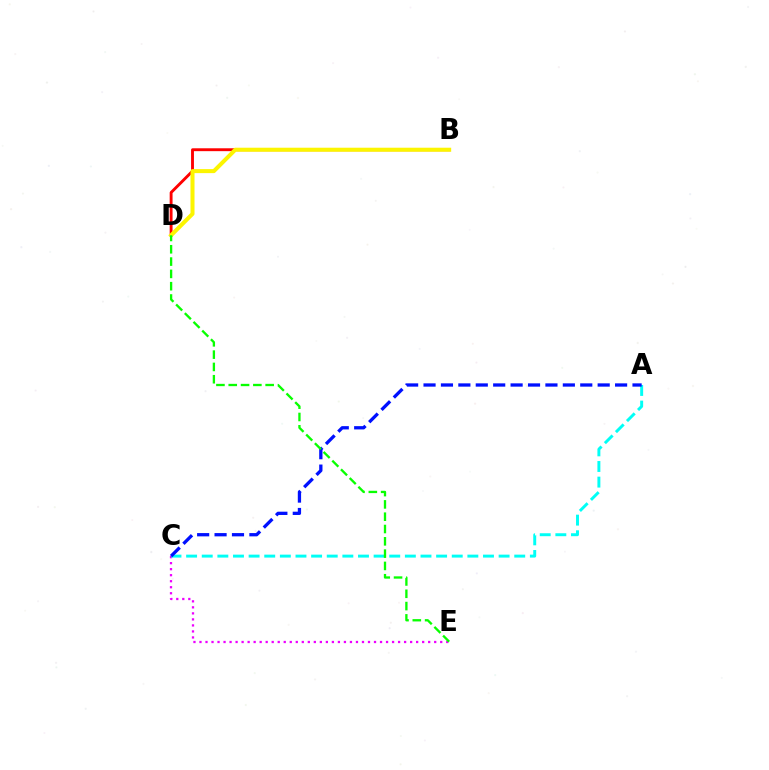{('C', 'E'): [{'color': '#ee00ff', 'line_style': 'dotted', 'thickness': 1.64}], ('A', 'C'): [{'color': '#00fff6', 'line_style': 'dashed', 'thickness': 2.12}, {'color': '#0010ff', 'line_style': 'dashed', 'thickness': 2.37}], ('B', 'D'): [{'color': '#ff0000', 'line_style': 'solid', 'thickness': 2.07}, {'color': '#fcf500', 'line_style': 'solid', 'thickness': 2.9}], ('D', 'E'): [{'color': '#08ff00', 'line_style': 'dashed', 'thickness': 1.67}]}